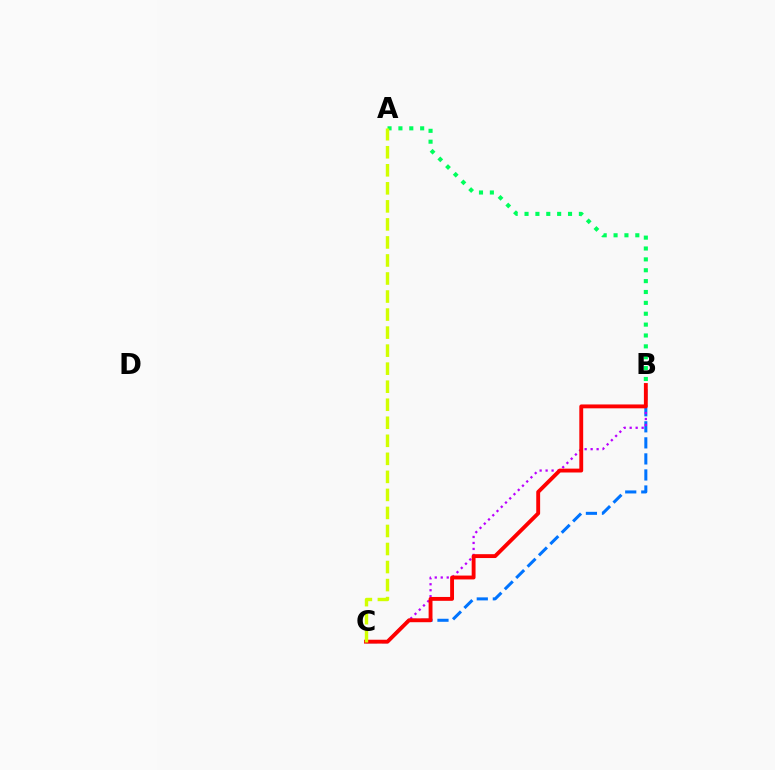{('B', 'C'): [{'color': '#0074ff', 'line_style': 'dashed', 'thickness': 2.18}, {'color': '#b900ff', 'line_style': 'dotted', 'thickness': 1.63}, {'color': '#ff0000', 'line_style': 'solid', 'thickness': 2.79}], ('A', 'B'): [{'color': '#00ff5c', 'line_style': 'dotted', 'thickness': 2.95}], ('A', 'C'): [{'color': '#d1ff00', 'line_style': 'dashed', 'thickness': 2.45}]}